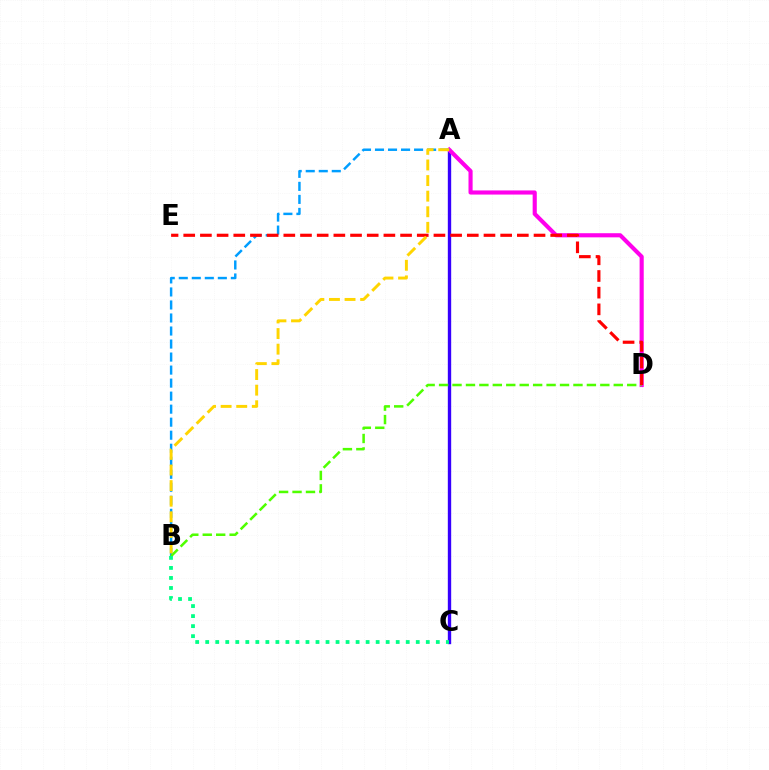{('A', 'C'): [{'color': '#3700ff', 'line_style': 'solid', 'thickness': 2.42}], ('A', 'D'): [{'color': '#ff00ed', 'line_style': 'solid', 'thickness': 2.97}], ('A', 'B'): [{'color': '#009eff', 'line_style': 'dashed', 'thickness': 1.77}, {'color': '#ffd500', 'line_style': 'dashed', 'thickness': 2.12}], ('B', 'D'): [{'color': '#4fff00', 'line_style': 'dashed', 'thickness': 1.83}], ('D', 'E'): [{'color': '#ff0000', 'line_style': 'dashed', 'thickness': 2.27}], ('B', 'C'): [{'color': '#00ff86', 'line_style': 'dotted', 'thickness': 2.72}]}